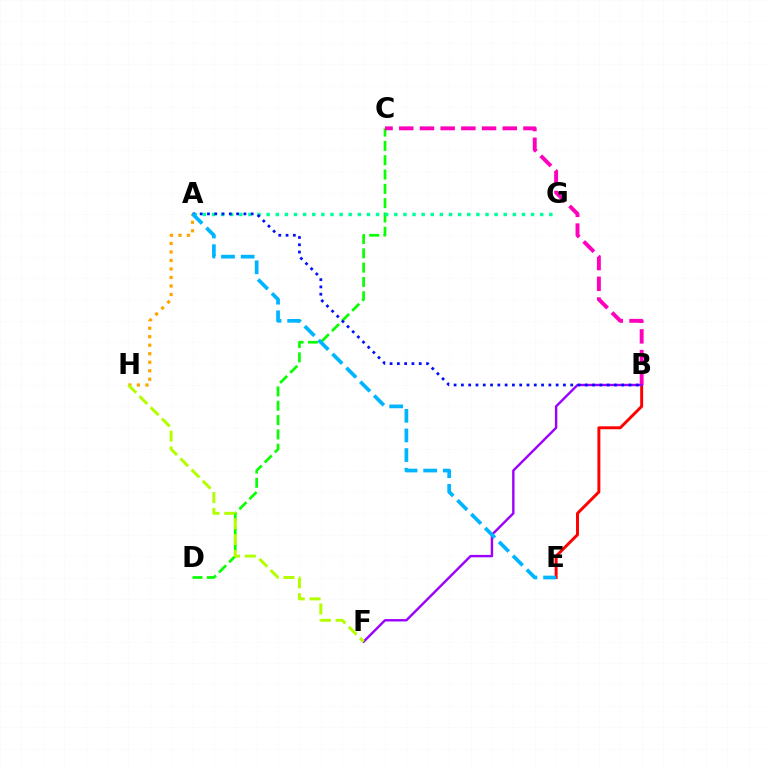{('C', 'D'): [{'color': '#08ff00', 'line_style': 'dashed', 'thickness': 1.94}], ('B', 'E'): [{'color': '#ff0000', 'line_style': 'solid', 'thickness': 2.12}], ('A', 'H'): [{'color': '#ffa500', 'line_style': 'dotted', 'thickness': 2.31}], ('A', 'G'): [{'color': '#00ff9d', 'line_style': 'dotted', 'thickness': 2.48}], ('B', 'C'): [{'color': '#ff00bd', 'line_style': 'dashed', 'thickness': 2.81}], ('B', 'F'): [{'color': '#9b00ff', 'line_style': 'solid', 'thickness': 1.72}], ('A', 'B'): [{'color': '#0010ff', 'line_style': 'dotted', 'thickness': 1.98}], ('A', 'E'): [{'color': '#00b5ff', 'line_style': 'dashed', 'thickness': 2.67}], ('F', 'H'): [{'color': '#b3ff00', 'line_style': 'dashed', 'thickness': 2.15}]}